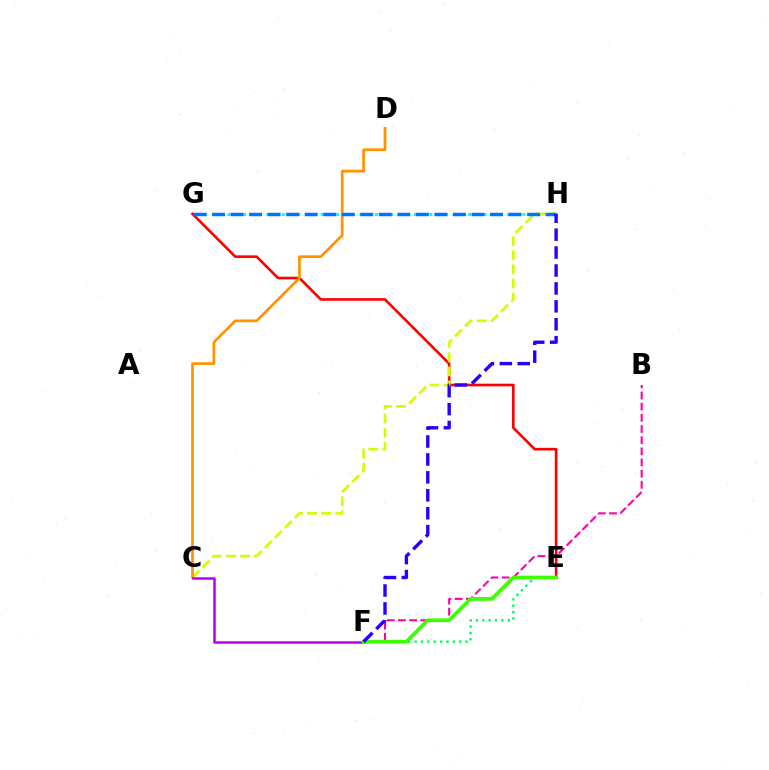{('E', 'G'): [{'color': '#ff0000', 'line_style': 'solid', 'thickness': 1.9}], ('G', 'H'): [{'color': '#00fff6', 'line_style': 'dotted', 'thickness': 2.11}, {'color': '#0074ff', 'line_style': 'dashed', 'thickness': 2.52}], ('C', 'H'): [{'color': '#d1ff00', 'line_style': 'dashed', 'thickness': 1.92}], ('C', 'D'): [{'color': '#ff9400', 'line_style': 'solid', 'thickness': 1.95}], ('B', 'F'): [{'color': '#ff00ac', 'line_style': 'dashed', 'thickness': 1.52}], ('C', 'F'): [{'color': '#b900ff', 'line_style': 'solid', 'thickness': 1.84}], ('E', 'F'): [{'color': '#00ff5c', 'line_style': 'dotted', 'thickness': 1.73}, {'color': '#3dff00', 'line_style': 'solid', 'thickness': 2.68}], ('F', 'H'): [{'color': '#2500ff', 'line_style': 'dashed', 'thickness': 2.44}]}